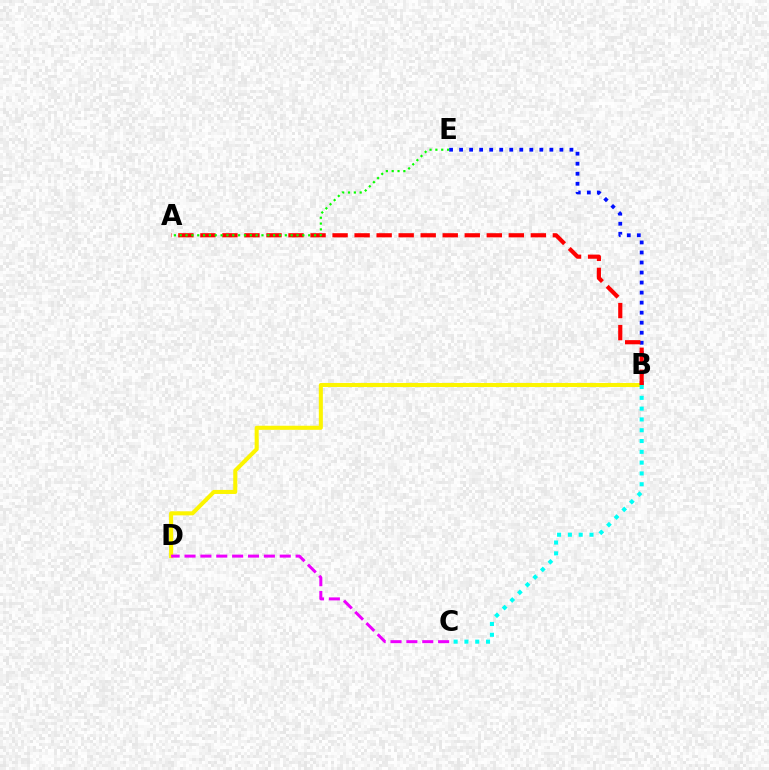{('B', 'D'): [{'color': '#fcf500', 'line_style': 'solid', 'thickness': 2.92}], ('B', 'E'): [{'color': '#0010ff', 'line_style': 'dotted', 'thickness': 2.73}], ('C', 'D'): [{'color': '#ee00ff', 'line_style': 'dashed', 'thickness': 2.16}], ('B', 'C'): [{'color': '#00fff6', 'line_style': 'dotted', 'thickness': 2.93}], ('A', 'B'): [{'color': '#ff0000', 'line_style': 'dashed', 'thickness': 2.99}], ('A', 'E'): [{'color': '#08ff00', 'line_style': 'dotted', 'thickness': 1.59}]}